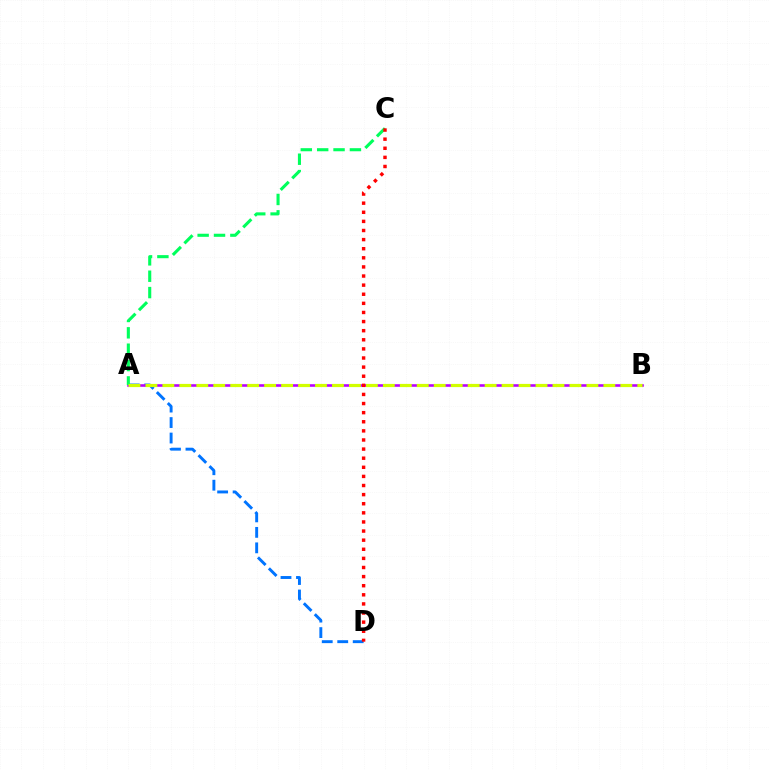{('A', 'D'): [{'color': '#0074ff', 'line_style': 'dashed', 'thickness': 2.1}], ('A', 'B'): [{'color': '#b900ff', 'line_style': 'solid', 'thickness': 1.87}, {'color': '#d1ff00', 'line_style': 'dashed', 'thickness': 2.3}], ('A', 'C'): [{'color': '#00ff5c', 'line_style': 'dashed', 'thickness': 2.22}], ('C', 'D'): [{'color': '#ff0000', 'line_style': 'dotted', 'thickness': 2.47}]}